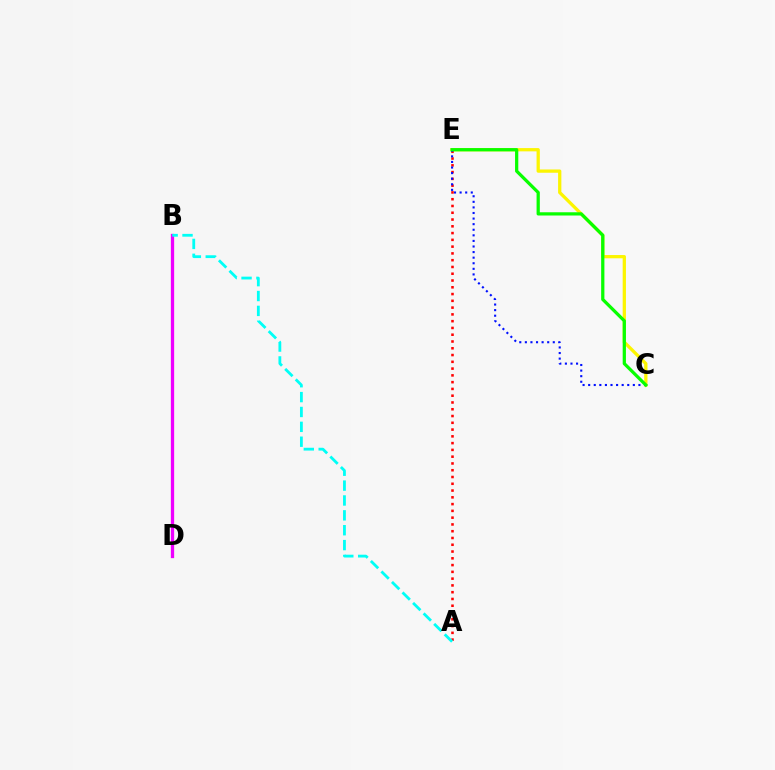{('C', 'E'): [{'color': '#fcf500', 'line_style': 'solid', 'thickness': 2.35}, {'color': '#0010ff', 'line_style': 'dotted', 'thickness': 1.52}, {'color': '#08ff00', 'line_style': 'solid', 'thickness': 2.33}], ('A', 'E'): [{'color': '#ff0000', 'line_style': 'dotted', 'thickness': 1.84}], ('B', 'D'): [{'color': '#ee00ff', 'line_style': 'solid', 'thickness': 2.37}], ('A', 'B'): [{'color': '#00fff6', 'line_style': 'dashed', 'thickness': 2.02}]}